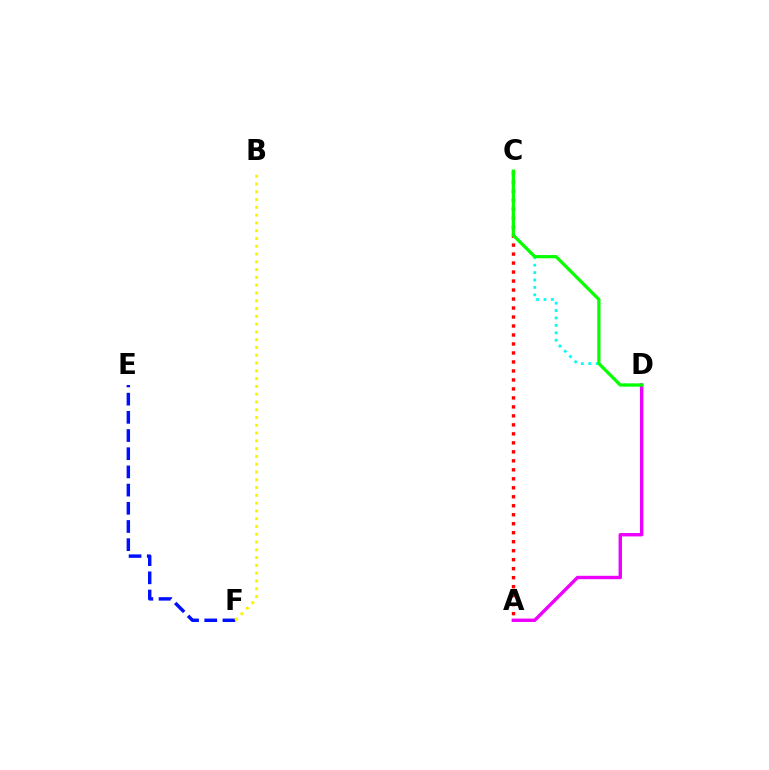{('E', 'F'): [{'color': '#0010ff', 'line_style': 'dashed', 'thickness': 2.47}], ('B', 'F'): [{'color': '#fcf500', 'line_style': 'dotted', 'thickness': 2.11}], ('A', 'C'): [{'color': '#ff0000', 'line_style': 'dotted', 'thickness': 2.44}], ('C', 'D'): [{'color': '#00fff6', 'line_style': 'dotted', 'thickness': 2.02}, {'color': '#08ff00', 'line_style': 'solid', 'thickness': 2.32}], ('A', 'D'): [{'color': '#ee00ff', 'line_style': 'solid', 'thickness': 2.45}]}